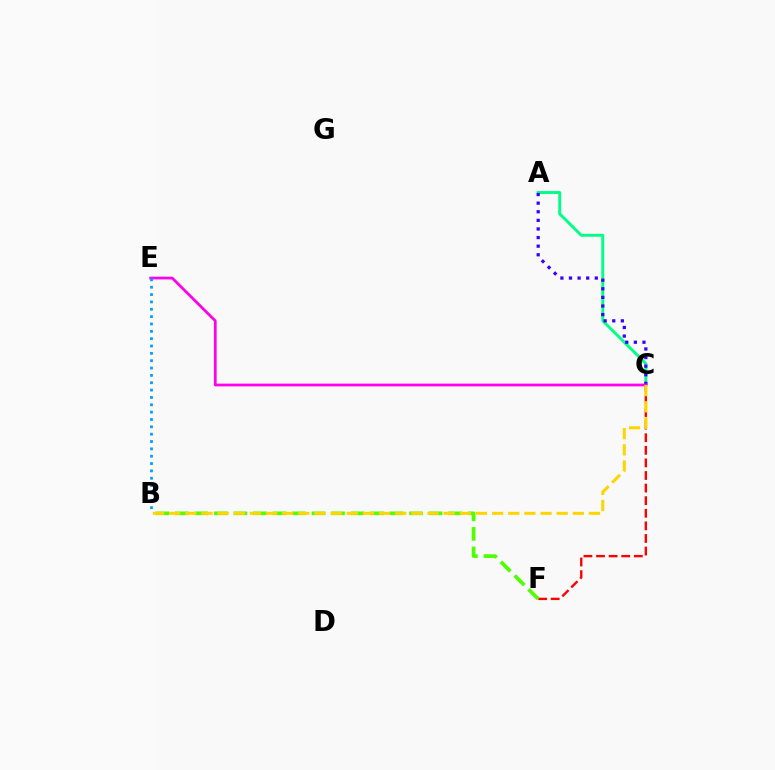{('A', 'C'): [{'color': '#00ff86', 'line_style': 'solid', 'thickness': 2.11}, {'color': '#3700ff', 'line_style': 'dotted', 'thickness': 2.34}], ('C', 'F'): [{'color': '#ff0000', 'line_style': 'dashed', 'thickness': 1.71}], ('C', 'E'): [{'color': '#ff00ed', 'line_style': 'solid', 'thickness': 1.98}], ('B', 'F'): [{'color': '#4fff00', 'line_style': 'dashed', 'thickness': 2.65}], ('B', 'C'): [{'color': '#ffd500', 'line_style': 'dashed', 'thickness': 2.19}], ('B', 'E'): [{'color': '#009eff', 'line_style': 'dotted', 'thickness': 2.0}]}